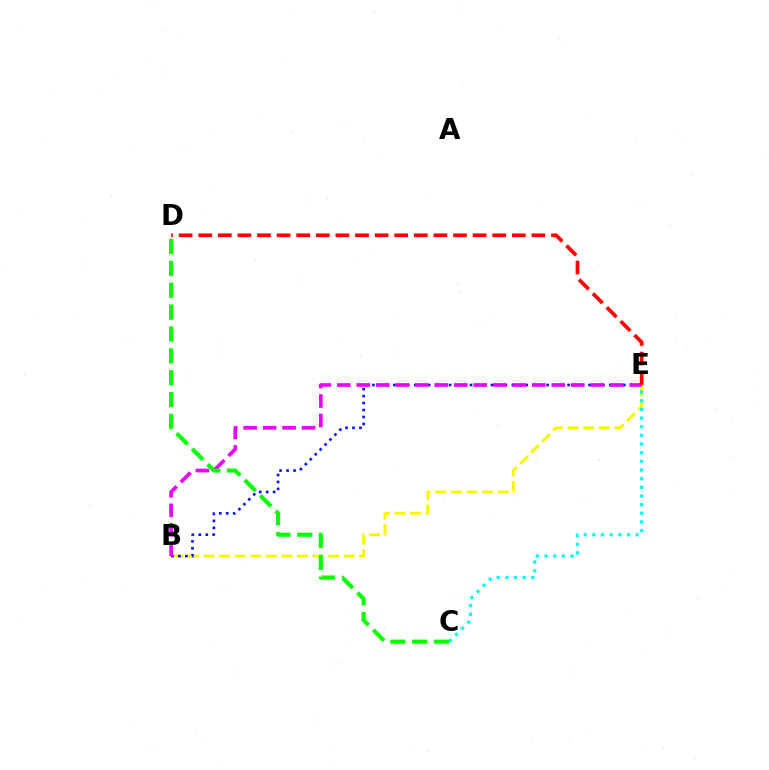{('B', 'E'): [{'color': '#fcf500', 'line_style': 'dashed', 'thickness': 2.12}, {'color': '#0010ff', 'line_style': 'dotted', 'thickness': 1.89}, {'color': '#ee00ff', 'line_style': 'dashed', 'thickness': 2.65}], ('C', 'E'): [{'color': '#00fff6', 'line_style': 'dotted', 'thickness': 2.35}], ('C', 'D'): [{'color': '#08ff00', 'line_style': 'dashed', 'thickness': 2.97}], ('D', 'E'): [{'color': '#ff0000', 'line_style': 'dashed', 'thickness': 2.66}]}